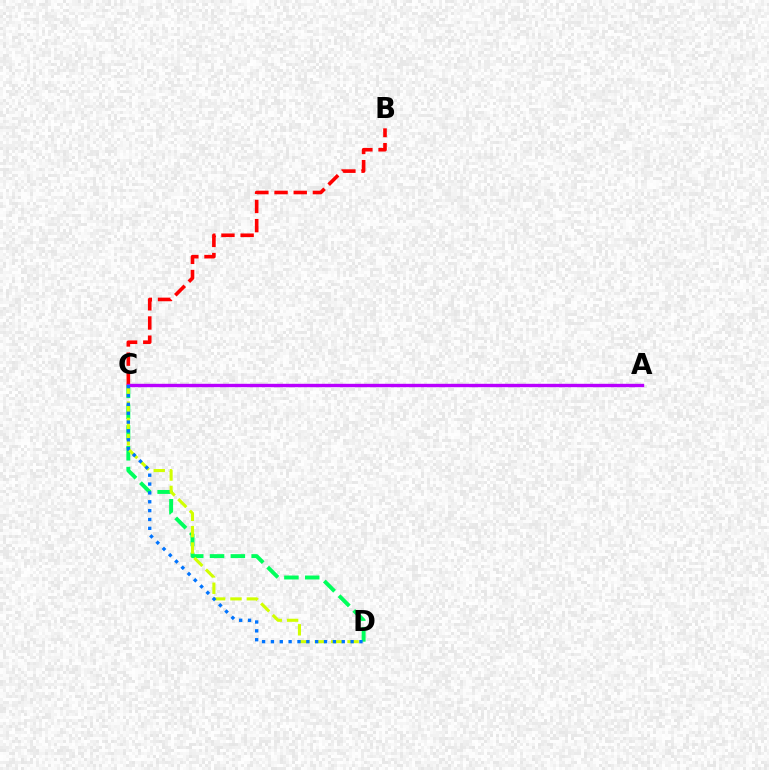{('C', 'D'): [{'color': '#00ff5c', 'line_style': 'dashed', 'thickness': 2.83}, {'color': '#d1ff00', 'line_style': 'dashed', 'thickness': 2.22}, {'color': '#0074ff', 'line_style': 'dotted', 'thickness': 2.41}], ('B', 'C'): [{'color': '#ff0000', 'line_style': 'dashed', 'thickness': 2.61}], ('A', 'C'): [{'color': '#b900ff', 'line_style': 'solid', 'thickness': 2.44}]}